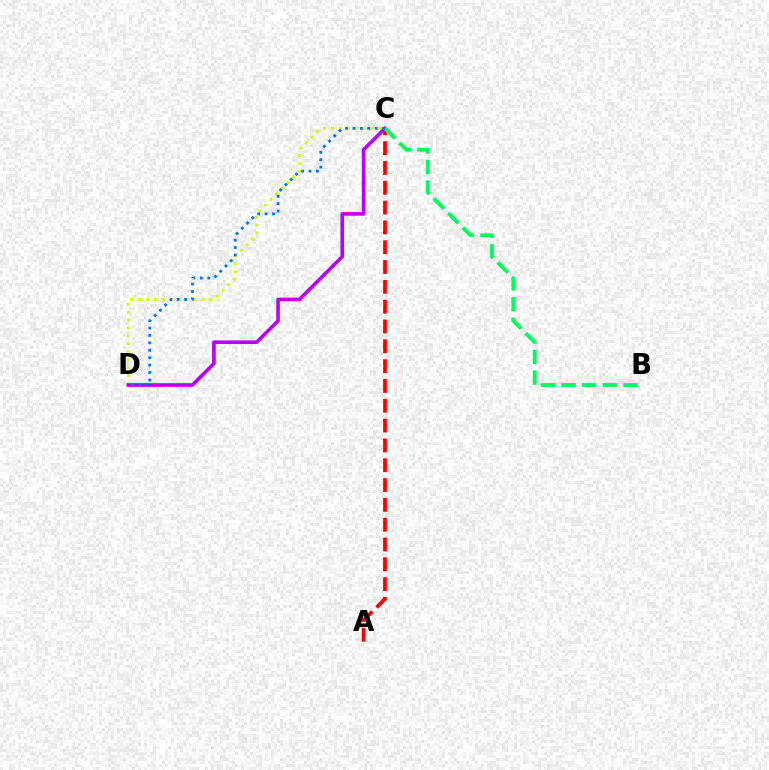{('C', 'D'): [{'color': '#d1ff00', 'line_style': 'dotted', 'thickness': 2.15}, {'color': '#b900ff', 'line_style': 'solid', 'thickness': 2.6}, {'color': '#0074ff', 'line_style': 'dotted', 'thickness': 2.02}], ('A', 'C'): [{'color': '#ff0000', 'line_style': 'dashed', 'thickness': 2.69}], ('B', 'C'): [{'color': '#00ff5c', 'line_style': 'dashed', 'thickness': 2.8}]}